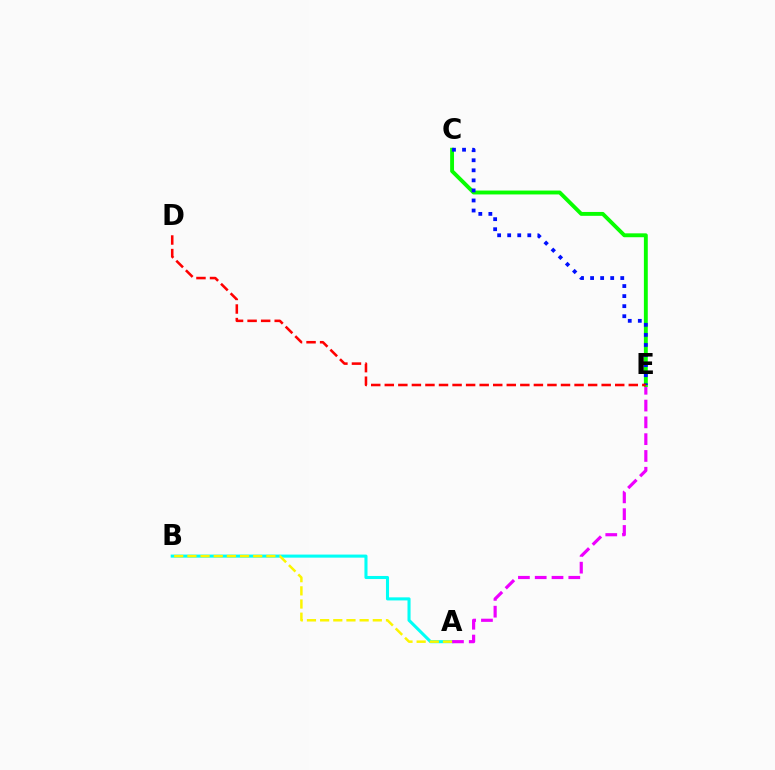{('A', 'B'): [{'color': '#00fff6', 'line_style': 'solid', 'thickness': 2.21}, {'color': '#fcf500', 'line_style': 'dashed', 'thickness': 1.79}], ('A', 'E'): [{'color': '#ee00ff', 'line_style': 'dashed', 'thickness': 2.28}], ('C', 'E'): [{'color': '#08ff00', 'line_style': 'solid', 'thickness': 2.8}, {'color': '#0010ff', 'line_style': 'dotted', 'thickness': 2.73}], ('D', 'E'): [{'color': '#ff0000', 'line_style': 'dashed', 'thickness': 1.84}]}